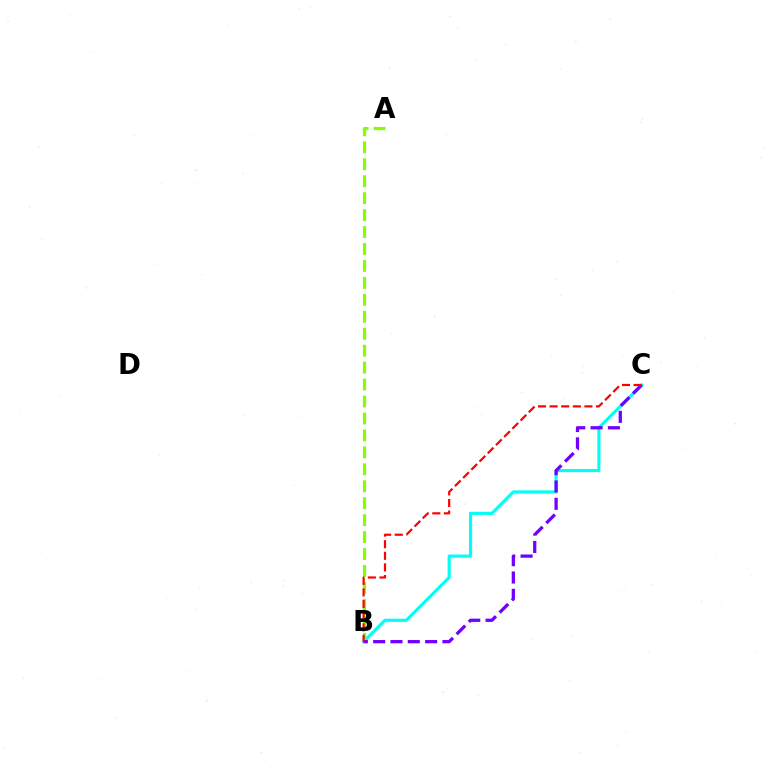{('B', 'C'): [{'color': '#00fff6', 'line_style': 'solid', 'thickness': 2.27}, {'color': '#7200ff', 'line_style': 'dashed', 'thickness': 2.35}, {'color': '#ff0000', 'line_style': 'dashed', 'thickness': 1.58}], ('A', 'B'): [{'color': '#84ff00', 'line_style': 'dashed', 'thickness': 2.3}]}